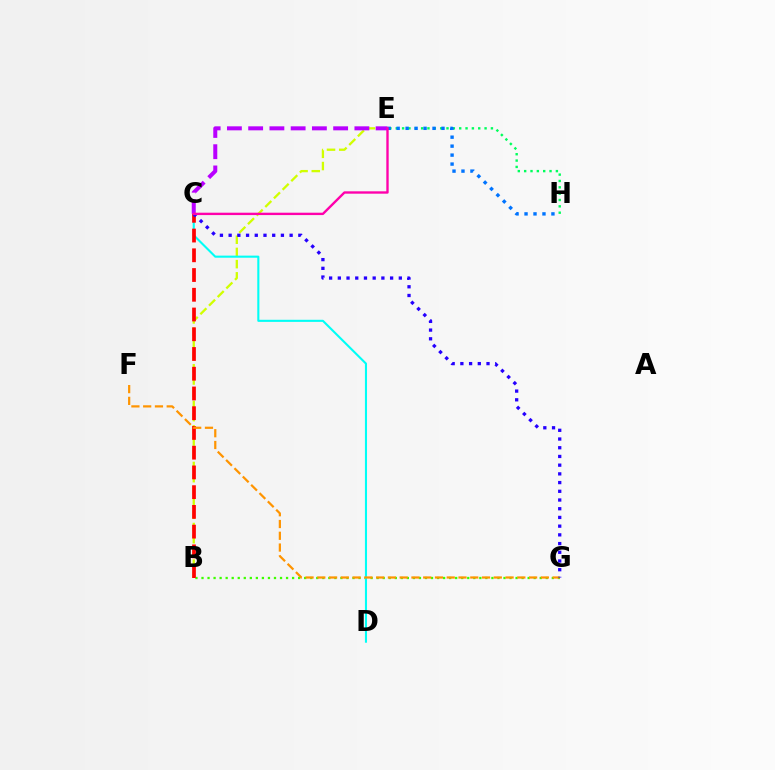{('B', 'G'): [{'color': '#3dff00', 'line_style': 'dotted', 'thickness': 1.64}], ('B', 'E'): [{'color': '#d1ff00', 'line_style': 'dashed', 'thickness': 1.66}], ('C', 'D'): [{'color': '#00fff6', 'line_style': 'solid', 'thickness': 1.51}], ('B', 'C'): [{'color': '#ff0000', 'line_style': 'dashed', 'thickness': 2.68}], ('F', 'G'): [{'color': '#ff9400', 'line_style': 'dashed', 'thickness': 1.6}], ('C', 'G'): [{'color': '#2500ff', 'line_style': 'dotted', 'thickness': 2.37}], ('E', 'H'): [{'color': '#00ff5c', 'line_style': 'dotted', 'thickness': 1.72}, {'color': '#0074ff', 'line_style': 'dotted', 'thickness': 2.44}], ('C', 'E'): [{'color': '#b900ff', 'line_style': 'dashed', 'thickness': 2.89}, {'color': '#ff00ac', 'line_style': 'solid', 'thickness': 1.71}]}